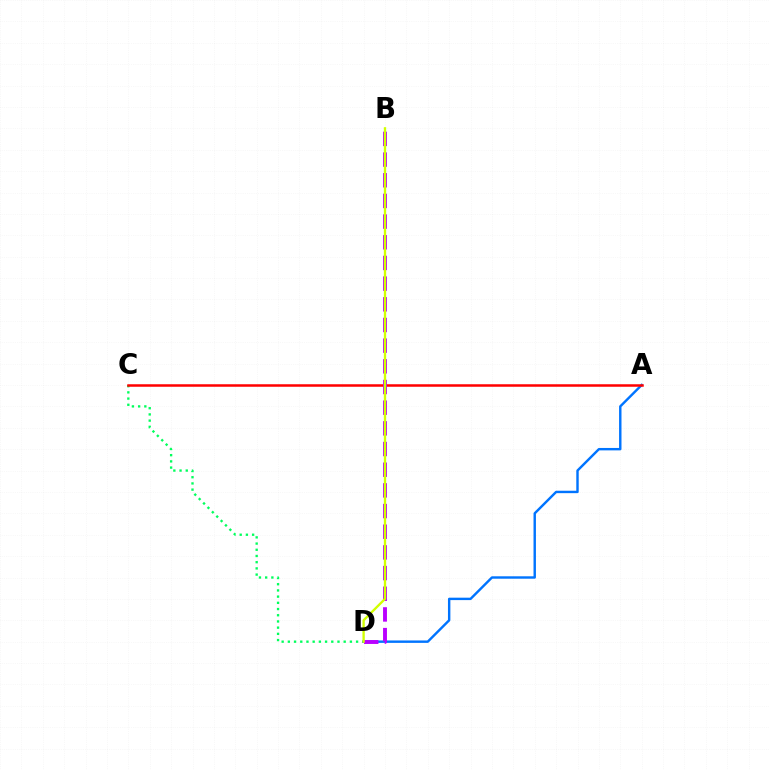{('C', 'D'): [{'color': '#00ff5c', 'line_style': 'dotted', 'thickness': 1.69}], ('A', 'D'): [{'color': '#0074ff', 'line_style': 'solid', 'thickness': 1.74}], ('A', 'C'): [{'color': '#ff0000', 'line_style': 'solid', 'thickness': 1.8}], ('B', 'D'): [{'color': '#b900ff', 'line_style': 'dashed', 'thickness': 2.81}, {'color': '#d1ff00', 'line_style': 'solid', 'thickness': 1.68}]}